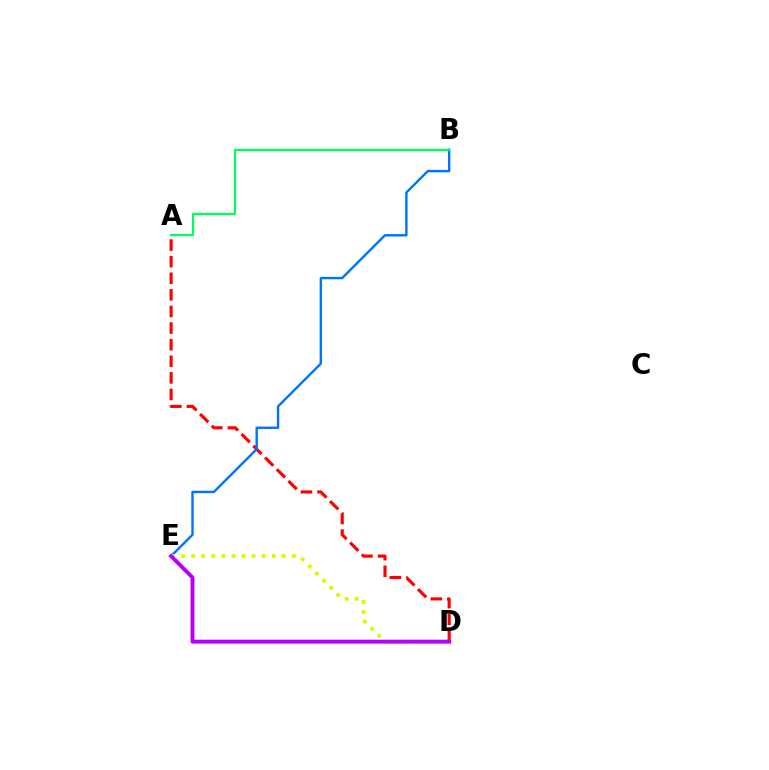{('A', 'D'): [{'color': '#ff0000', 'line_style': 'dashed', 'thickness': 2.26}], ('B', 'E'): [{'color': '#0074ff', 'line_style': 'solid', 'thickness': 1.73}], ('D', 'E'): [{'color': '#d1ff00', 'line_style': 'dotted', 'thickness': 2.74}, {'color': '#b900ff', 'line_style': 'solid', 'thickness': 2.82}], ('A', 'B'): [{'color': '#00ff5c', 'line_style': 'solid', 'thickness': 1.59}]}